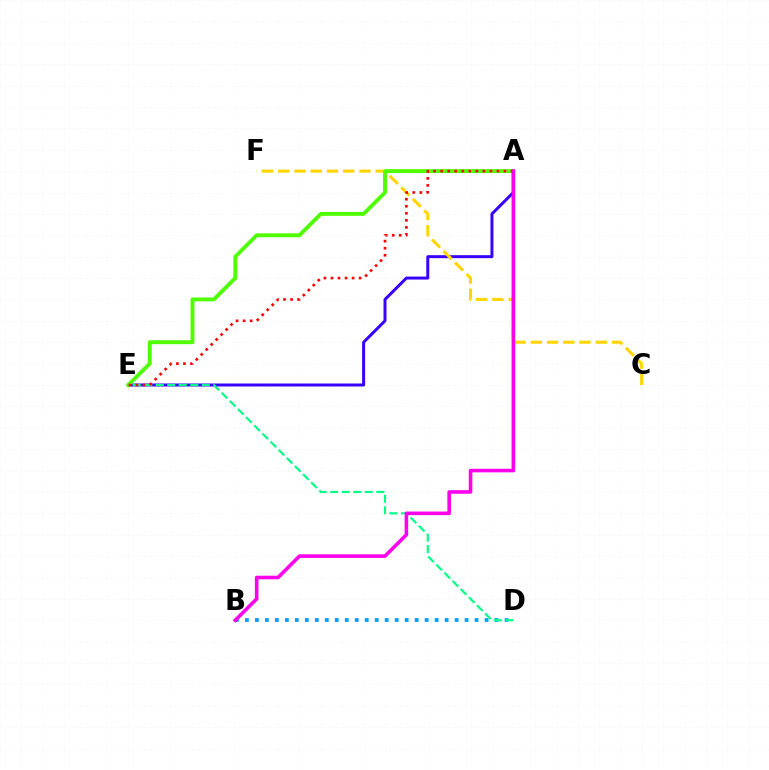{('A', 'E'): [{'color': '#3700ff', 'line_style': 'solid', 'thickness': 2.14}, {'color': '#4fff00', 'line_style': 'solid', 'thickness': 2.79}, {'color': '#ff0000', 'line_style': 'dotted', 'thickness': 1.91}], ('C', 'F'): [{'color': '#ffd500', 'line_style': 'dashed', 'thickness': 2.21}], ('B', 'D'): [{'color': '#009eff', 'line_style': 'dotted', 'thickness': 2.71}], ('D', 'E'): [{'color': '#00ff86', 'line_style': 'dashed', 'thickness': 1.56}], ('A', 'B'): [{'color': '#ff00ed', 'line_style': 'solid', 'thickness': 2.58}]}